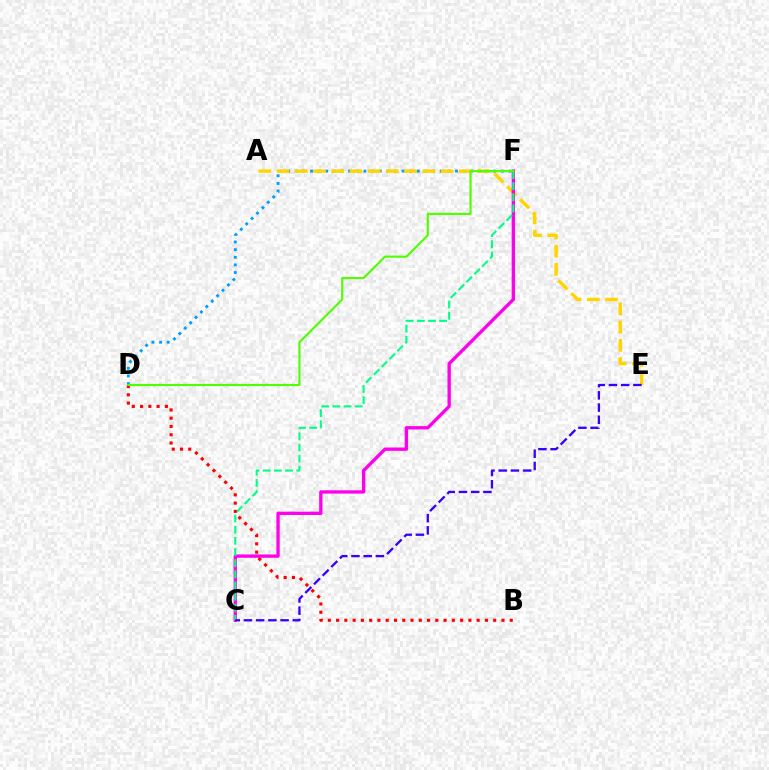{('D', 'F'): [{'color': '#009eff', 'line_style': 'dotted', 'thickness': 2.07}, {'color': '#4fff00', 'line_style': 'solid', 'thickness': 1.54}], ('A', 'E'): [{'color': '#ffd500', 'line_style': 'dashed', 'thickness': 2.48}], ('C', 'F'): [{'color': '#ff00ed', 'line_style': 'solid', 'thickness': 2.4}, {'color': '#00ff86', 'line_style': 'dashed', 'thickness': 1.51}], ('B', 'D'): [{'color': '#ff0000', 'line_style': 'dotted', 'thickness': 2.25}], ('C', 'E'): [{'color': '#3700ff', 'line_style': 'dashed', 'thickness': 1.66}]}